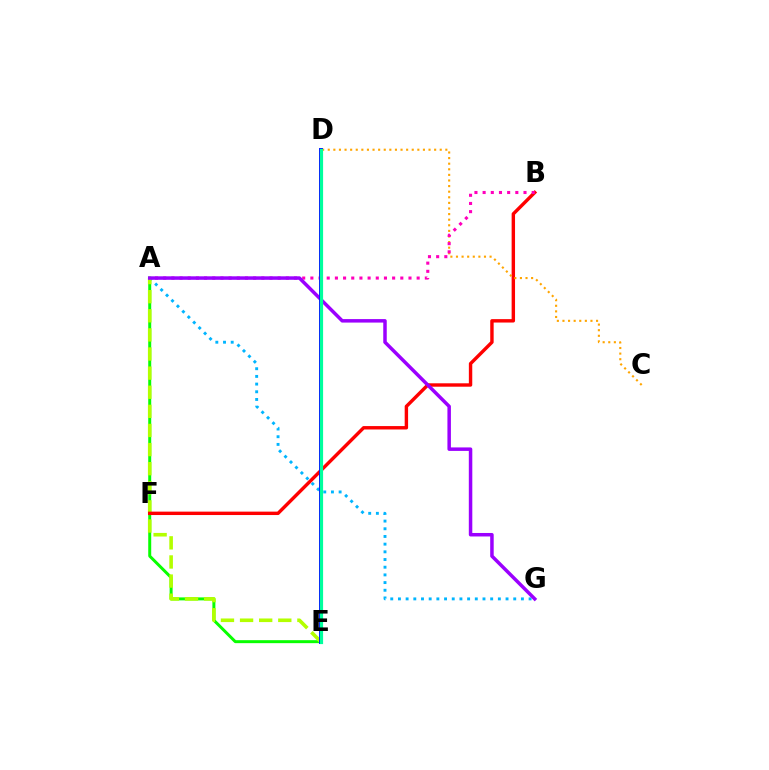{('A', 'E'): [{'color': '#08ff00', 'line_style': 'solid', 'thickness': 2.15}, {'color': '#b3ff00', 'line_style': 'dashed', 'thickness': 2.6}], ('A', 'G'): [{'color': '#00b5ff', 'line_style': 'dotted', 'thickness': 2.09}, {'color': '#9b00ff', 'line_style': 'solid', 'thickness': 2.51}], ('B', 'F'): [{'color': '#ff0000', 'line_style': 'solid', 'thickness': 2.45}], ('C', 'D'): [{'color': '#ffa500', 'line_style': 'dotted', 'thickness': 1.52}], ('A', 'B'): [{'color': '#ff00bd', 'line_style': 'dotted', 'thickness': 2.22}], ('D', 'E'): [{'color': '#0010ff', 'line_style': 'solid', 'thickness': 2.82}, {'color': '#00ff9d', 'line_style': 'solid', 'thickness': 2.3}]}